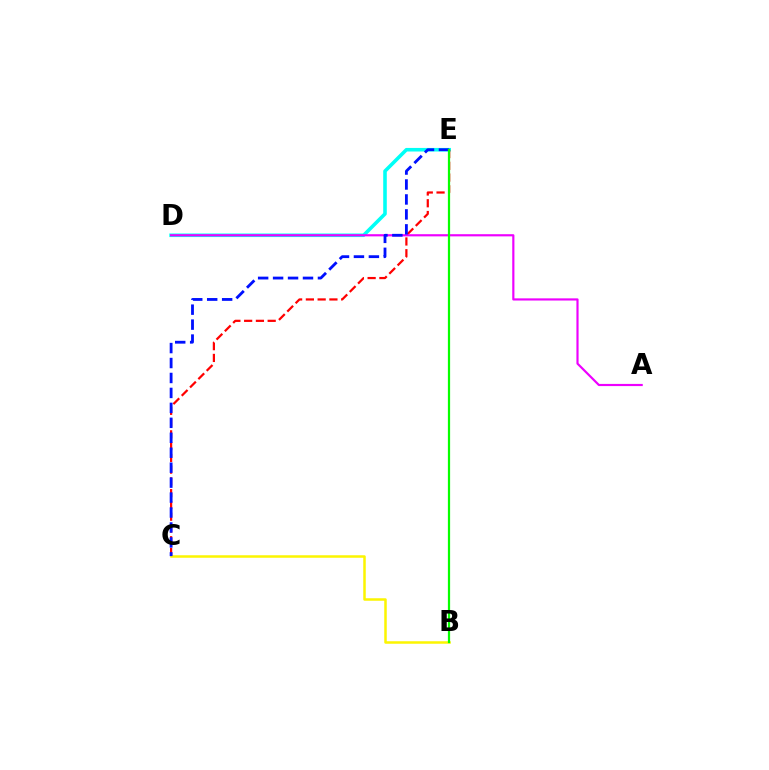{('D', 'E'): [{'color': '#00fff6', 'line_style': 'solid', 'thickness': 2.58}], ('C', 'E'): [{'color': '#ff0000', 'line_style': 'dashed', 'thickness': 1.6}, {'color': '#0010ff', 'line_style': 'dashed', 'thickness': 2.03}], ('B', 'C'): [{'color': '#fcf500', 'line_style': 'solid', 'thickness': 1.8}], ('A', 'D'): [{'color': '#ee00ff', 'line_style': 'solid', 'thickness': 1.56}], ('B', 'E'): [{'color': '#08ff00', 'line_style': 'solid', 'thickness': 1.6}]}